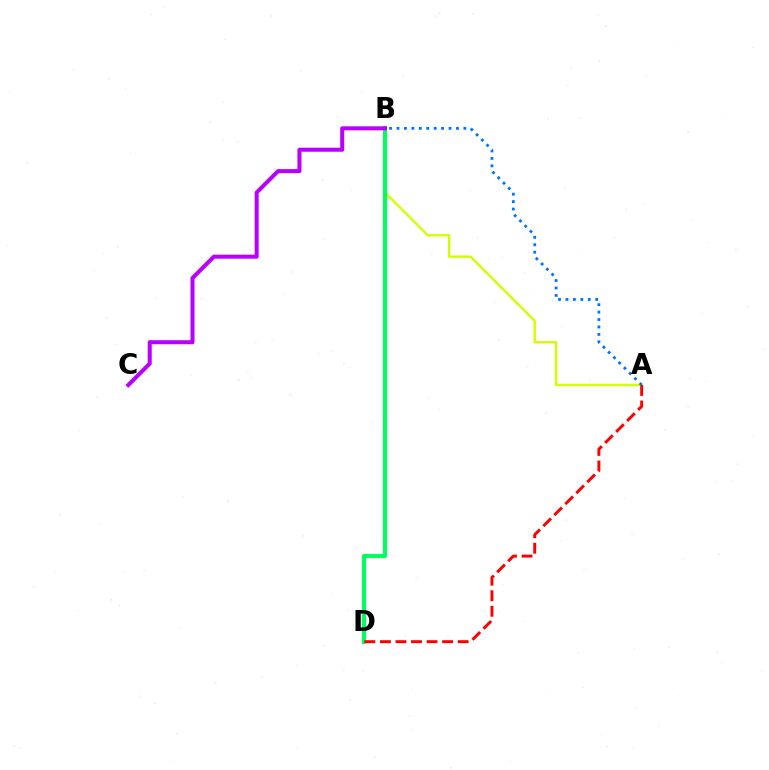{('A', 'B'): [{'color': '#d1ff00', 'line_style': 'solid', 'thickness': 1.72}, {'color': '#0074ff', 'line_style': 'dotted', 'thickness': 2.02}], ('B', 'D'): [{'color': '#00ff5c', 'line_style': 'solid', 'thickness': 2.99}], ('A', 'D'): [{'color': '#ff0000', 'line_style': 'dashed', 'thickness': 2.11}], ('B', 'C'): [{'color': '#b900ff', 'line_style': 'solid', 'thickness': 2.9}]}